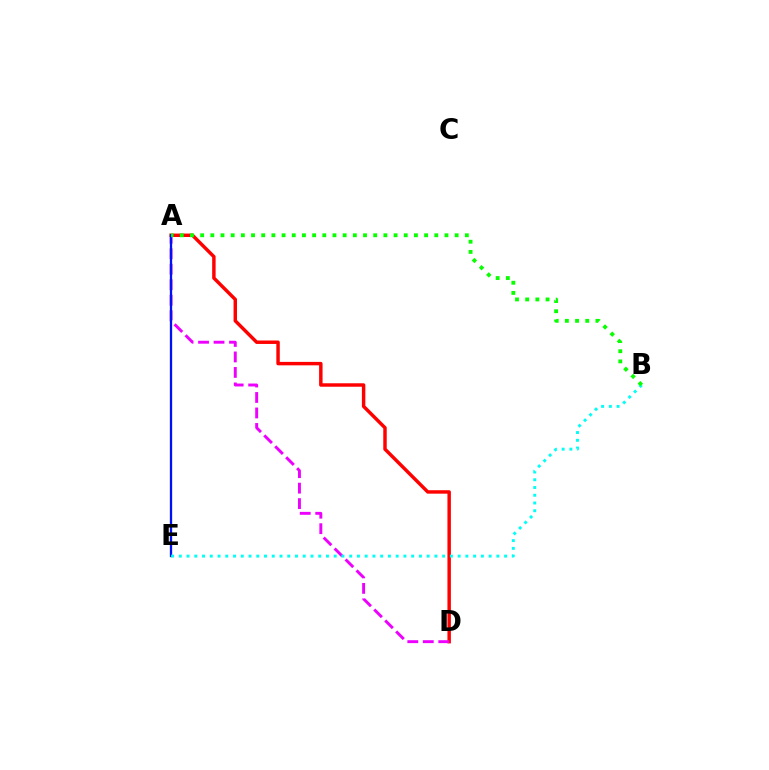{('A', 'D'): [{'color': '#ff0000', 'line_style': 'solid', 'thickness': 2.48}, {'color': '#ee00ff', 'line_style': 'dashed', 'thickness': 2.1}], ('A', 'E'): [{'color': '#fcf500', 'line_style': 'solid', 'thickness': 1.68}, {'color': '#0010ff', 'line_style': 'solid', 'thickness': 1.63}], ('B', 'E'): [{'color': '#00fff6', 'line_style': 'dotted', 'thickness': 2.1}], ('A', 'B'): [{'color': '#08ff00', 'line_style': 'dotted', 'thickness': 2.77}]}